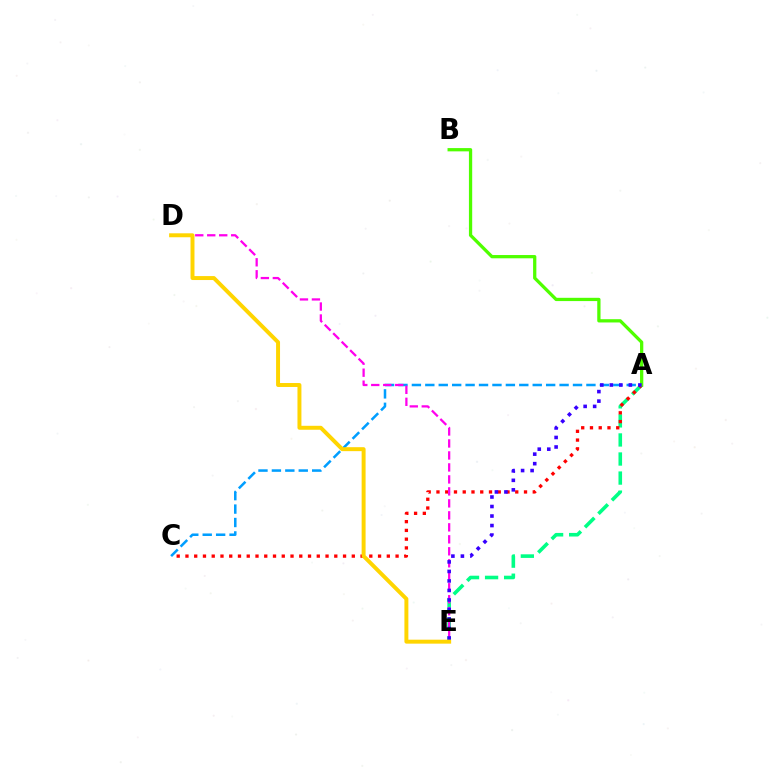{('A', 'E'): [{'color': '#00ff86', 'line_style': 'dashed', 'thickness': 2.59}, {'color': '#3700ff', 'line_style': 'dotted', 'thickness': 2.59}], ('A', 'C'): [{'color': '#009eff', 'line_style': 'dashed', 'thickness': 1.82}, {'color': '#ff0000', 'line_style': 'dotted', 'thickness': 2.38}], ('D', 'E'): [{'color': '#ff00ed', 'line_style': 'dashed', 'thickness': 1.63}, {'color': '#ffd500', 'line_style': 'solid', 'thickness': 2.85}], ('A', 'B'): [{'color': '#4fff00', 'line_style': 'solid', 'thickness': 2.35}]}